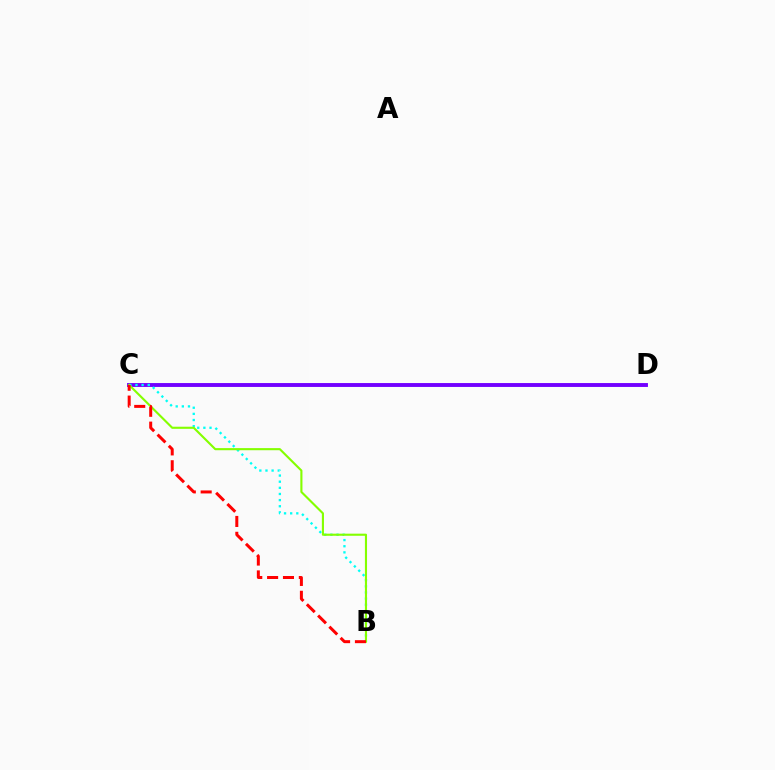{('C', 'D'): [{'color': '#7200ff', 'line_style': 'solid', 'thickness': 2.8}], ('B', 'C'): [{'color': '#00fff6', 'line_style': 'dotted', 'thickness': 1.67}, {'color': '#84ff00', 'line_style': 'solid', 'thickness': 1.52}, {'color': '#ff0000', 'line_style': 'dashed', 'thickness': 2.15}]}